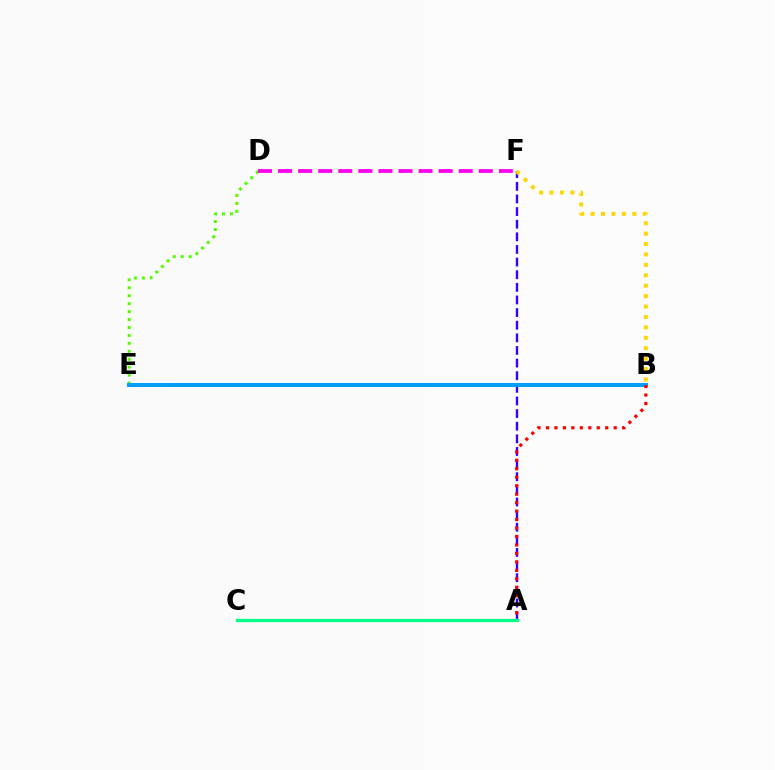{('D', 'E'): [{'color': '#4fff00', 'line_style': 'dotted', 'thickness': 2.16}], ('A', 'F'): [{'color': '#3700ff', 'line_style': 'dashed', 'thickness': 1.72}], ('B', 'E'): [{'color': '#009eff', 'line_style': 'solid', 'thickness': 2.86}], ('D', 'F'): [{'color': '#ff00ed', 'line_style': 'dashed', 'thickness': 2.73}], ('B', 'F'): [{'color': '#ffd500', 'line_style': 'dotted', 'thickness': 2.83}], ('A', 'B'): [{'color': '#ff0000', 'line_style': 'dotted', 'thickness': 2.3}], ('A', 'C'): [{'color': '#00ff86', 'line_style': 'solid', 'thickness': 2.38}]}